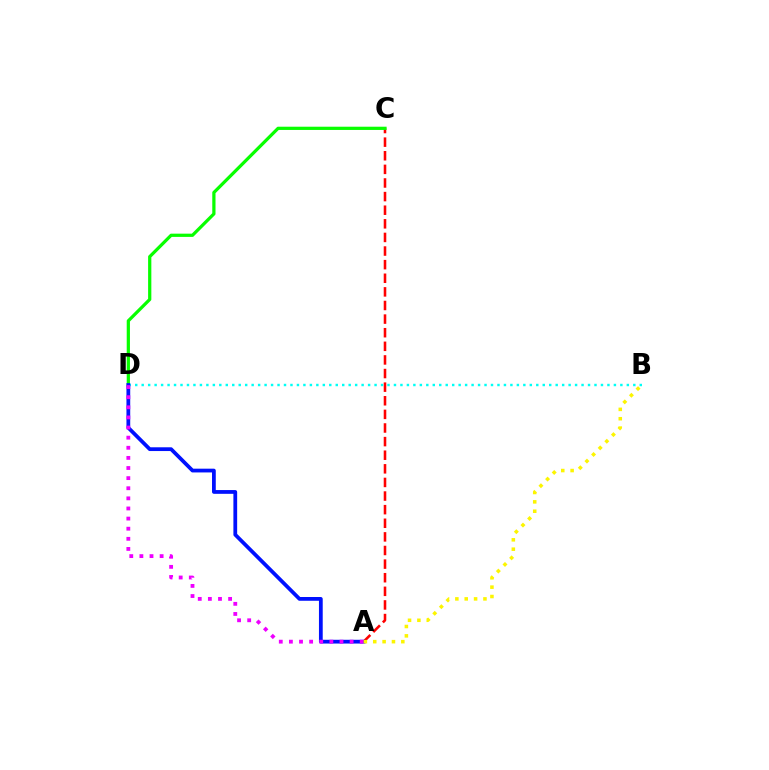{('A', 'C'): [{'color': '#ff0000', 'line_style': 'dashed', 'thickness': 1.85}], ('C', 'D'): [{'color': '#08ff00', 'line_style': 'solid', 'thickness': 2.33}], ('B', 'D'): [{'color': '#00fff6', 'line_style': 'dotted', 'thickness': 1.76}], ('A', 'D'): [{'color': '#0010ff', 'line_style': 'solid', 'thickness': 2.71}, {'color': '#ee00ff', 'line_style': 'dotted', 'thickness': 2.75}], ('A', 'B'): [{'color': '#fcf500', 'line_style': 'dotted', 'thickness': 2.54}]}